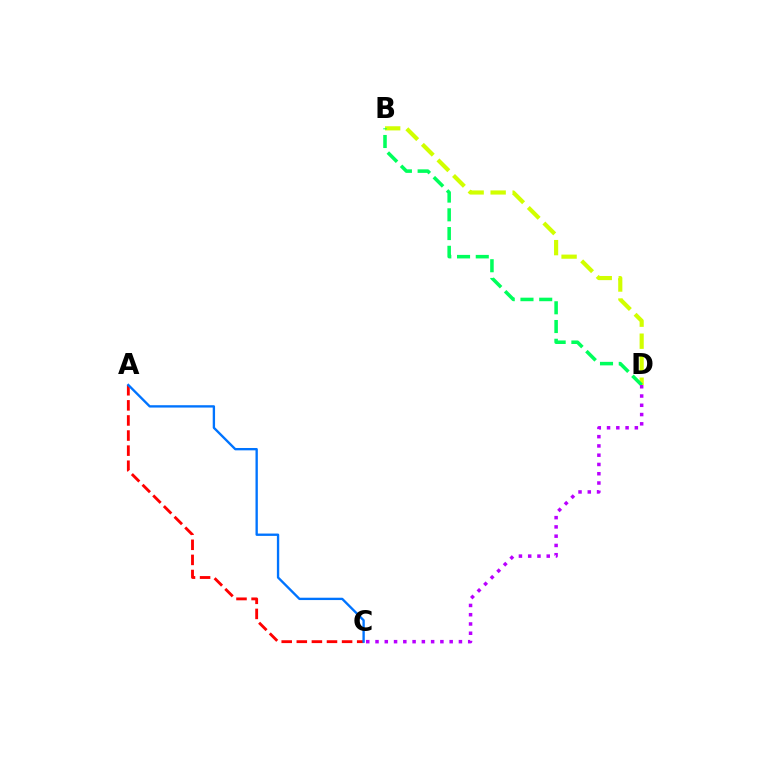{('A', 'C'): [{'color': '#ff0000', 'line_style': 'dashed', 'thickness': 2.05}, {'color': '#0074ff', 'line_style': 'solid', 'thickness': 1.69}], ('B', 'D'): [{'color': '#d1ff00', 'line_style': 'dashed', 'thickness': 2.99}, {'color': '#00ff5c', 'line_style': 'dashed', 'thickness': 2.55}], ('C', 'D'): [{'color': '#b900ff', 'line_style': 'dotted', 'thickness': 2.52}]}